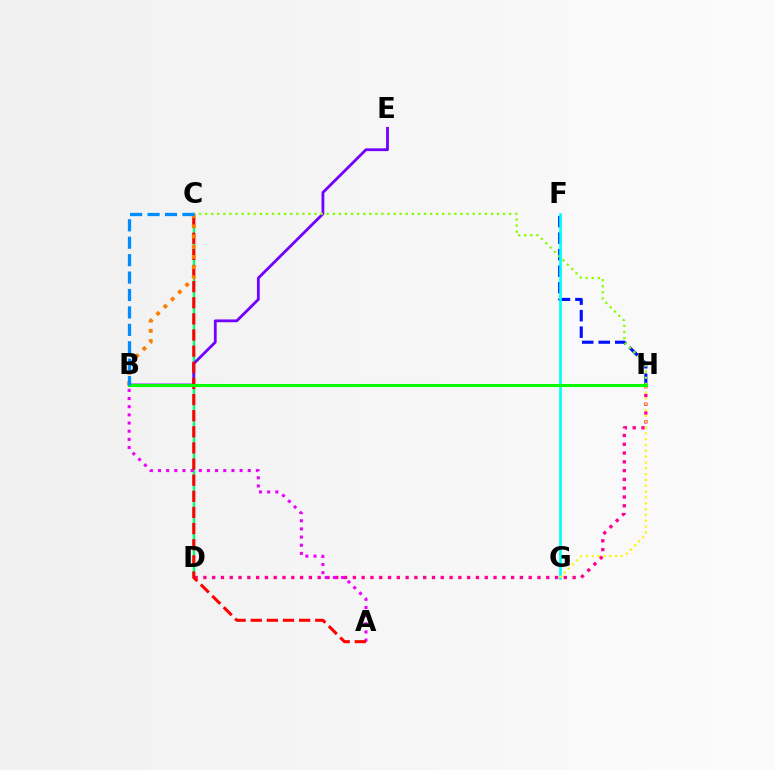{('C', 'D'): [{'color': '#00ff74', 'line_style': 'solid', 'thickness': 1.78}], ('D', 'H'): [{'color': '#ff0094', 'line_style': 'dotted', 'thickness': 2.39}], ('F', 'H'): [{'color': '#0010ff', 'line_style': 'dashed', 'thickness': 2.24}], ('A', 'B'): [{'color': '#ee00ff', 'line_style': 'dotted', 'thickness': 2.22}], ('B', 'E'): [{'color': '#7200ff', 'line_style': 'solid', 'thickness': 2.01}], ('C', 'H'): [{'color': '#84ff00', 'line_style': 'dotted', 'thickness': 1.65}], ('F', 'G'): [{'color': '#00fff6', 'line_style': 'solid', 'thickness': 1.92}], ('A', 'C'): [{'color': '#ff0000', 'line_style': 'dashed', 'thickness': 2.19}], ('G', 'H'): [{'color': '#fcf500', 'line_style': 'dotted', 'thickness': 1.58}], ('B', 'C'): [{'color': '#ff7c00', 'line_style': 'dotted', 'thickness': 2.77}, {'color': '#008cff', 'line_style': 'dashed', 'thickness': 2.37}], ('B', 'H'): [{'color': '#08ff00', 'line_style': 'solid', 'thickness': 2.2}]}